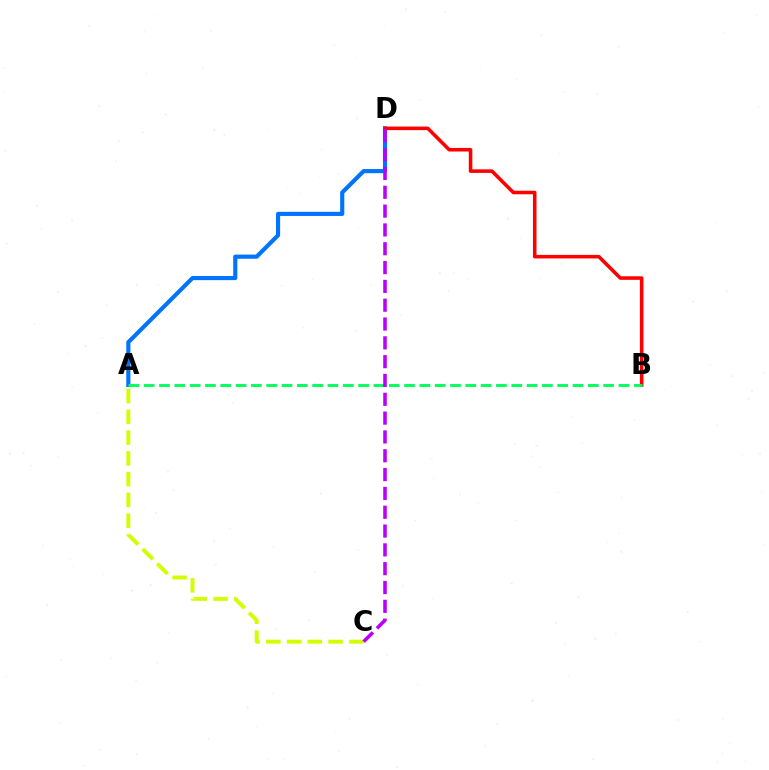{('A', 'D'): [{'color': '#0074ff', 'line_style': 'solid', 'thickness': 2.98}], ('B', 'D'): [{'color': '#ff0000', 'line_style': 'solid', 'thickness': 2.56}], ('A', 'B'): [{'color': '#00ff5c', 'line_style': 'dashed', 'thickness': 2.08}], ('A', 'C'): [{'color': '#d1ff00', 'line_style': 'dashed', 'thickness': 2.82}], ('C', 'D'): [{'color': '#b900ff', 'line_style': 'dashed', 'thickness': 2.56}]}